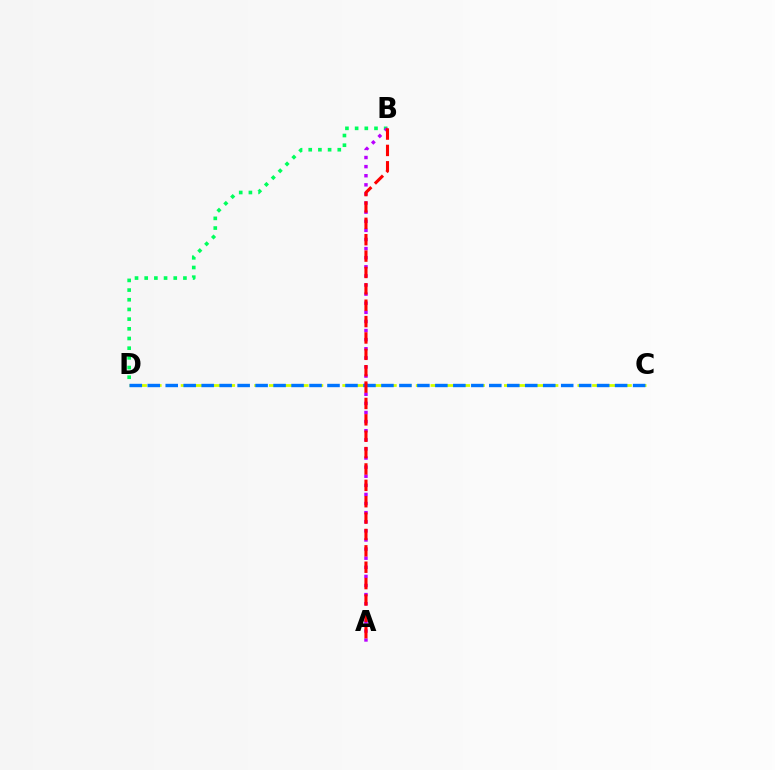{('B', 'D'): [{'color': '#00ff5c', 'line_style': 'dotted', 'thickness': 2.63}], ('A', 'B'): [{'color': '#b900ff', 'line_style': 'dotted', 'thickness': 2.47}, {'color': '#ff0000', 'line_style': 'dashed', 'thickness': 2.22}], ('C', 'D'): [{'color': '#d1ff00', 'line_style': 'dashed', 'thickness': 2.0}, {'color': '#0074ff', 'line_style': 'dashed', 'thickness': 2.44}]}